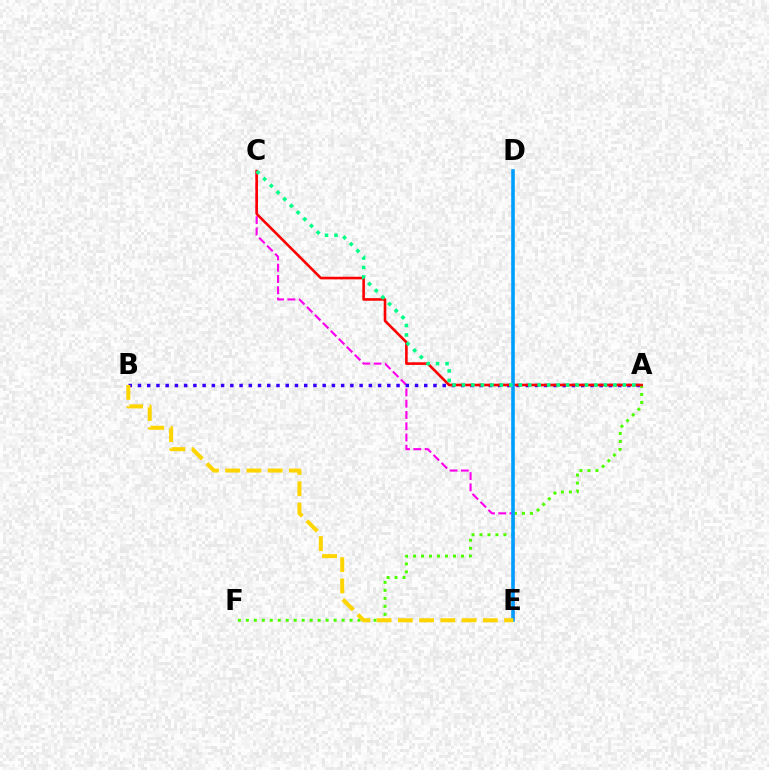{('C', 'E'): [{'color': '#ff00ed', 'line_style': 'dashed', 'thickness': 1.53}], ('A', 'B'): [{'color': '#3700ff', 'line_style': 'dotted', 'thickness': 2.51}], ('A', 'F'): [{'color': '#4fff00', 'line_style': 'dotted', 'thickness': 2.17}], ('A', 'C'): [{'color': '#ff0000', 'line_style': 'solid', 'thickness': 1.87}, {'color': '#00ff86', 'line_style': 'dotted', 'thickness': 2.57}], ('D', 'E'): [{'color': '#009eff', 'line_style': 'solid', 'thickness': 2.59}], ('B', 'E'): [{'color': '#ffd500', 'line_style': 'dashed', 'thickness': 2.89}]}